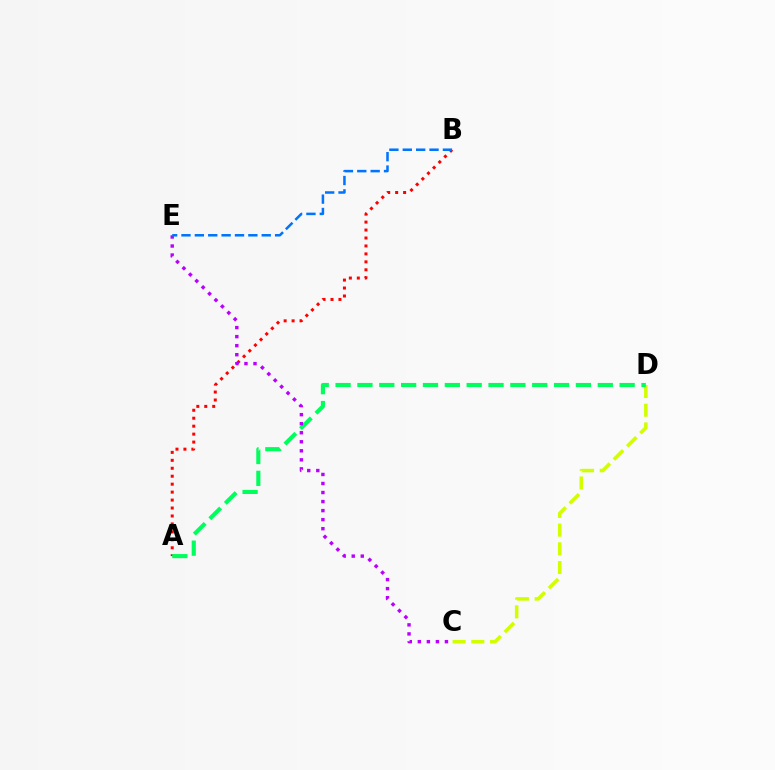{('A', 'B'): [{'color': '#ff0000', 'line_style': 'dotted', 'thickness': 2.16}], ('C', 'D'): [{'color': '#d1ff00', 'line_style': 'dashed', 'thickness': 2.54}], ('A', 'D'): [{'color': '#00ff5c', 'line_style': 'dashed', 'thickness': 2.97}], ('C', 'E'): [{'color': '#b900ff', 'line_style': 'dotted', 'thickness': 2.46}], ('B', 'E'): [{'color': '#0074ff', 'line_style': 'dashed', 'thickness': 1.82}]}